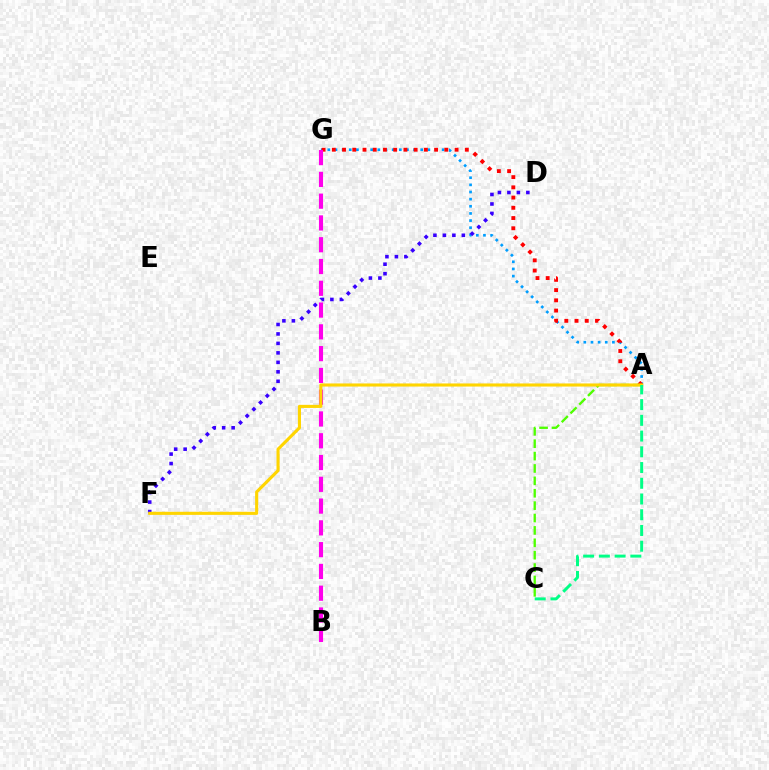{('A', 'G'): [{'color': '#009eff', 'line_style': 'dotted', 'thickness': 1.94}, {'color': '#ff0000', 'line_style': 'dotted', 'thickness': 2.78}], ('A', 'C'): [{'color': '#4fff00', 'line_style': 'dashed', 'thickness': 1.68}, {'color': '#00ff86', 'line_style': 'dashed', 'thickness': 2.14}], ('B', 'G'): [{'color': '#ff00ed', 'line_style': 'dashed', 'thickness': 2.96}], ('D', 'F'): [{'color': '#3700ff', 'line_style': 'dotted', 'thickness': 2.57}], ('A', 'F'): [{'color': '#ffd500', 'line_style': 'solid', 'thickness': 2.23}]}